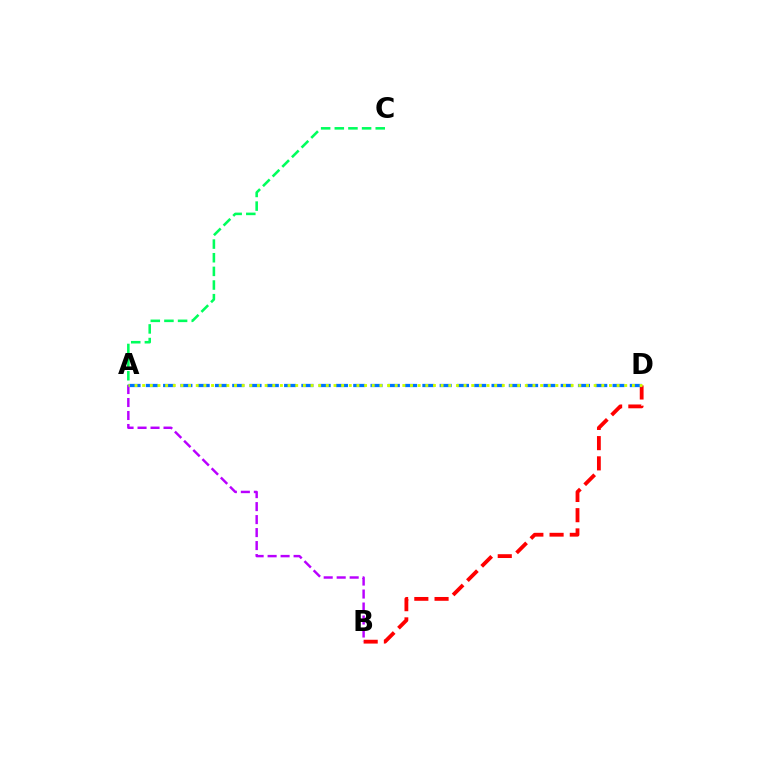{('B', 'D'): [{'color': '#ff0000', 'line_style': 'dashed', 'thickness': 2.75}], ('A', 'B'): [{'color': '#b900ff', 'line_style': 'dashed', 'thickness': 1.76}], ('A', 'C'): [{'color': '#00ff5c', 'line_style': 'dashed', 'thickness': 1.85}], ('A', 'D'): [{'color': '#0074ff', 'line_style': 'dashed', 'thickness': 2.35}, {'color': '#d1ff00', 'line_style': 'dotted', 'thickness': 2.08}]}